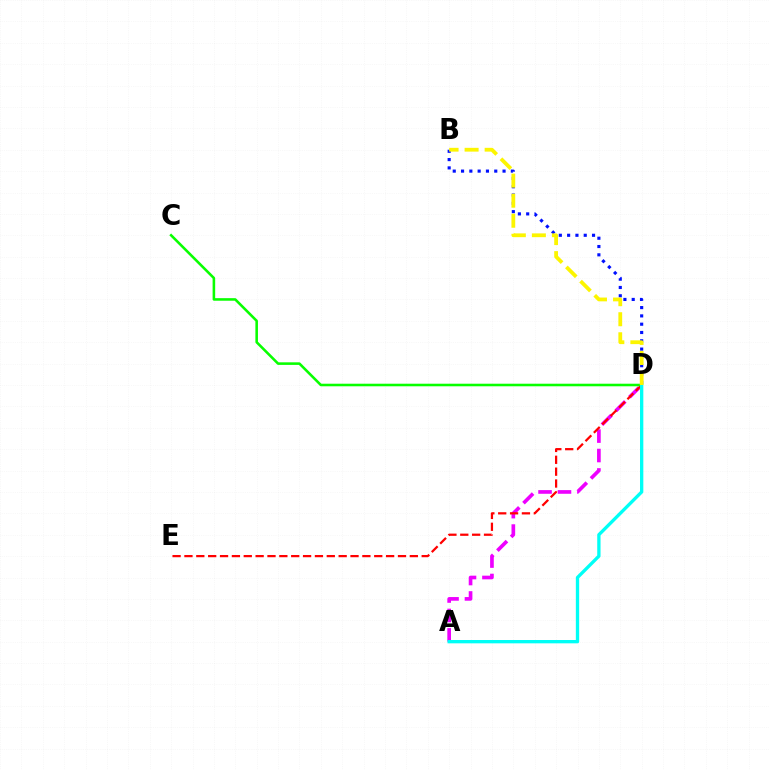{('A', 'D'): [{'color': '#ee00ff', 'line_style': 'dashed', 'thickness': 2.64}, {'color': '#00fff6', 'line_style': 'solid', 'thickness': 2.39}], ('D', 'E'): [{'color': '#ff0000', 'line_style': 'dashed', 'thickness': 1.61}], ('B', 'D'): [{'color': '#0010ff', 'line_style': 'dotted', 'thickness': 2.26}, {'color': '#fcf500', 'line_style': 'dashed', 'thickness': 2.72}], ('C', 'D'): [{'color': '#08ff00', 'line_style': 'solid', 'thickness': 1.85}]}